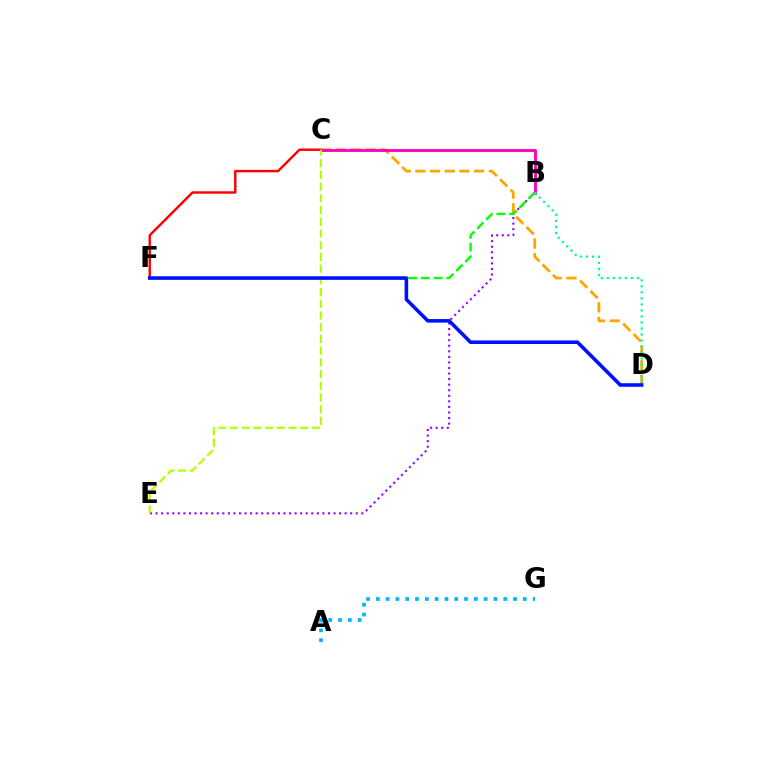{('B', 'E'): [{'color': '#9b00ff', 'line_style': 'dotted', 'thickness': 1.51}], ('A', 'G'): [{'color': '#00b5ff', 'line_style': 'dotted', 'thickness': 2.66}], ('C', 'D'): [{'color': '#ffa500', 'line_style': 'dashed', 'thickness': 2.0}], ('B', 'C'): [{'color': '#ff00bd', 'line_style': 'solid', 'thickness': 2.06}], ('B', 'F'): [{'color': '#08ff00', 'line_style': 'dashed', 'thickness': 1.73}], ('C', 'F'): [{'color': '#ff0000', 'line_style': 'solid', 'thickness': 1.74}], ('C', 'E'): [{'color': '#b3ff00', 'line_style': 'dashed', 'thickness': 1.59}], ('B', 'D'): [{'color': '#00ff9d', 'line_style': 'dotted', 'thickness': 1.64}], ('D', 'F'): [{'color': '#0010ff', 'line_style': 'solid', 'thickness': 2.57}]}